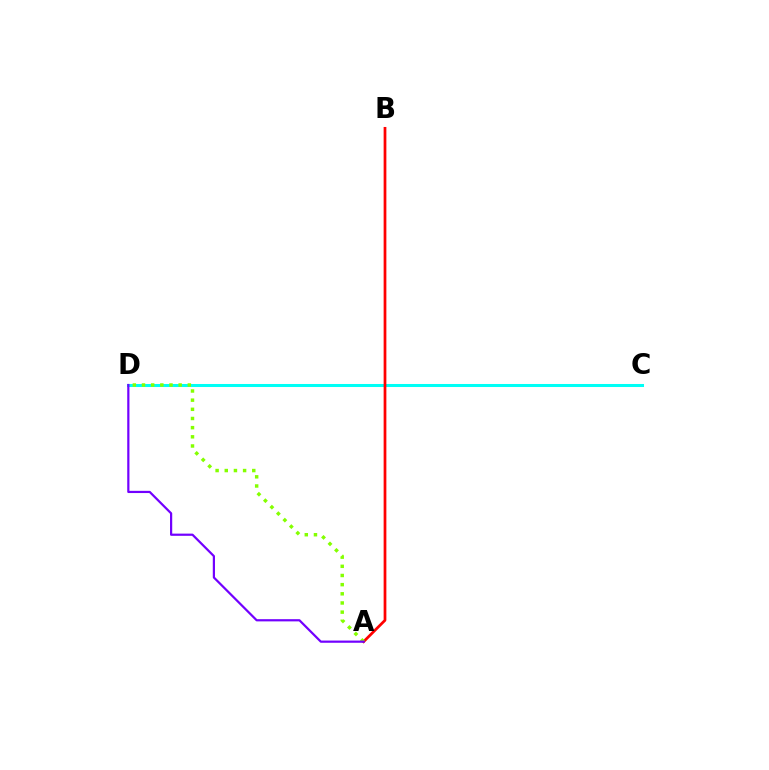{('C', 'D'): [{'color': '#00fff6', 'line_style': 'solid', 'thickness': 2.18}], ('A', 'B'): [{'color': '#ff0000', 'line_style': 'solid', 'thickness': 1.97}], ('A', 'D'): [{'color': '#84ff00', 'line_style': 'dotted', 'thickness': 2.49}, {'color': '#7200ff', 'line_style': 'solid', 'thickness': 1.59}]}